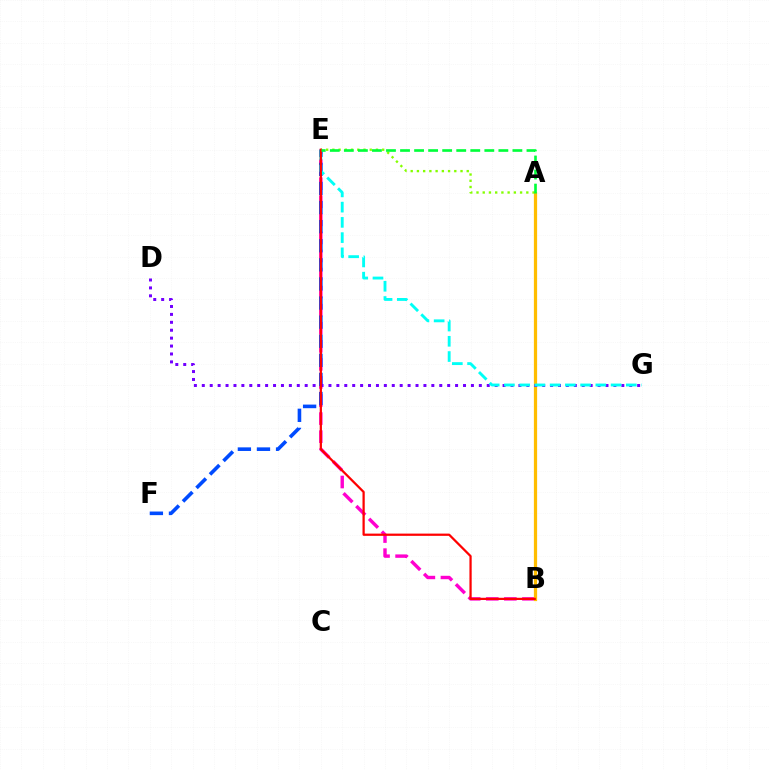{('B', 'E'): [{'color': '#ff00cf', 'line_style': 'dashed', 'thickness': 2.45}, {'color': '#ff0000', 'line_style': 'solid', 'thickness': 1.61}], ('E', 'F'): [{'color': '#004bff', 'line_style': 'dashed', 'thickness': 2.59}], ('A', 'B'): [{'color': '#ffbd00', 'line_style': 'solid', 'thickness': 2.33}], ('D', 'G'): [{'color': '#7200ff', 'line_style': 'dotted', 'thickness': 2.15}], ('E', 'G'): [{'color': '#00fff6', 'line_style': 'dashed', 'thickness': 2.07}], ('A', 'E'): [{'color': '#84ff00', 'line_style': 'dotted', 'thickness': 1.69}, {'color': '#00ff39', 'line_style': 'dashed', 'thickness': 1.91}]}